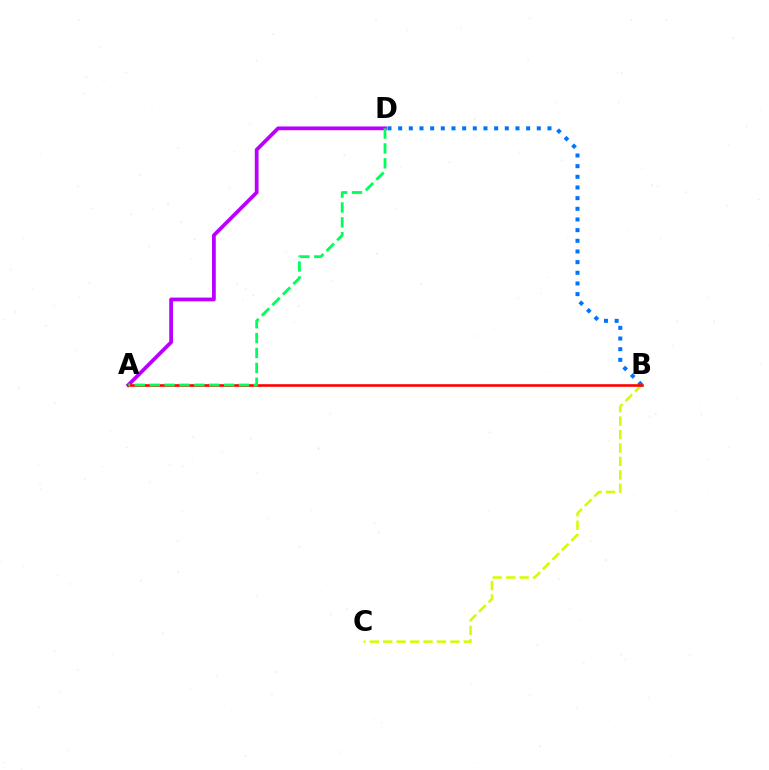{('A', 'D'): [{'color': '#b900ff', 'line_style': 'solid', 'thickness': 2.7}, {'color': '#00ff5c', 'line_style': 'dashed', 'thickness': 2.02}], ('B', 'C'): [{'color': '#d1ff00', 'line_style': 'dashed', 'thickness': 1.82}], ('B', 'D'): [{'color': '#0074ff', 'line_style': 'dotted', 'thickness': 2.9}], ('A', 'B'): [{'color': '#ff0000', 'line_style': 'solid', 'thickness': 1.87}]}